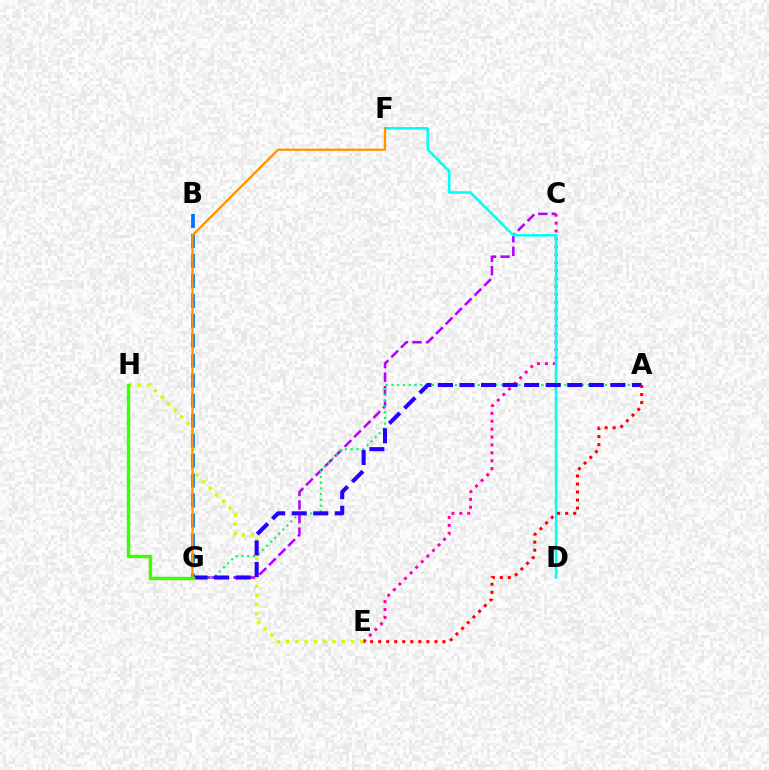{('C', 'E'): [{'color': '#ff00ac', 'line_style': 'dotted', 'thickness': 2.15}], ('C', 'G'): [{'color': '#b900ff', 'line_style': 'dashed', 'thickness': 1.85}], ('A', 'G'): [{'color': '#00ff5c', 'line_style': 'dotted', 'thickness': 1.57}, {'color': '#2500ff', 'line_style': 'dashed', 'thickness': 2.93}], ('D', 'F'): [{'color': '#00fff6', 'line_style': 'solid', 'thickness': 1.87}], ('E', 'H'): [{'color': '#d1ff00', 'line_style': 'dotted', 'thickness': 2.51}], ('B', 'G'): [{'color': '#0074ff', 'line_style': 'dashed', 'thickness': 2.71}], ('A', 'E'): [{'color': '#ff0000', 'line_style': 'dotted', 'thickness': 2.18}], ('F', 'G'): [{'color': '#ff9400', 'line_style': 'solid', 'thickness': 1.62}], ('G', 'H'): [{'color': '#3dff00', 'line_style': 'solid', 'thickness': 2.45}]}